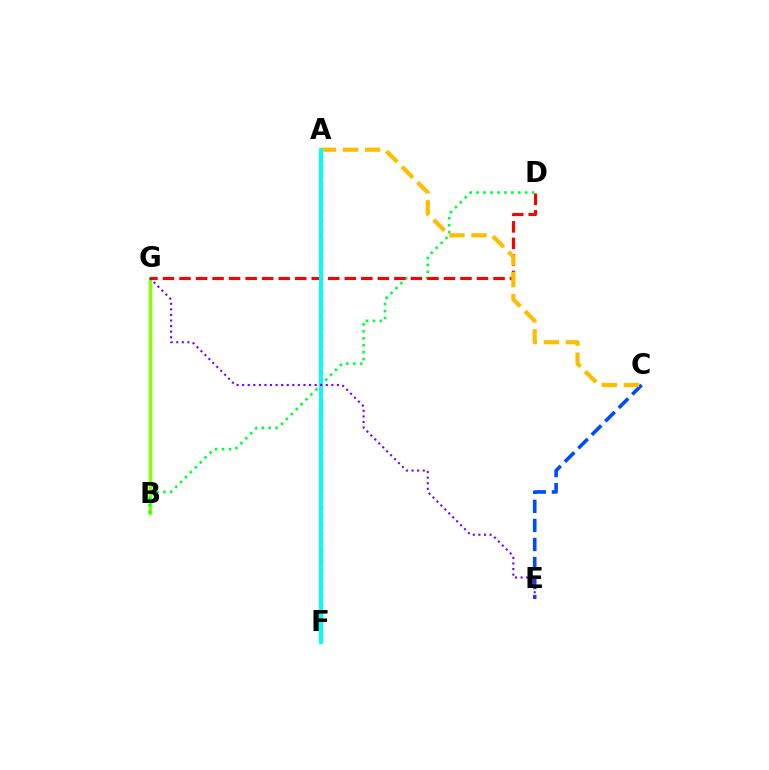{('C', 'E'): [{'color': '#004bff', 'line_style': 'dashed', 'thickness': 2.59}], ('B', 'G'): [{'color': '#84ff00', 'line_style': 'solid', 'thickness': 2.51}], ('B', 'D'): [{'color': '#00ff39', 'line_style': 'dotted', 'thickness': 1.89}], ('D', 'G'): [{'color': '#ff0000', 'line_style': 'dashed', 'thickness': 2.25}], ('A', 'F'): [{'color': '#ff00cf', 'line_style': 'dotted', 'thickness': 2.43}, {'color': '#00fff6', 'line_style': 'solid', 'thickness': 2.85}], ('A', 'C'): [{'color': '#ffbd00', 'line_style': 'dashed', 'thickness': 2.99}], ('E', 'G'): [{'color': '#7200ff', 'line_style': 'dotted', 'thickness': 1.51}]}